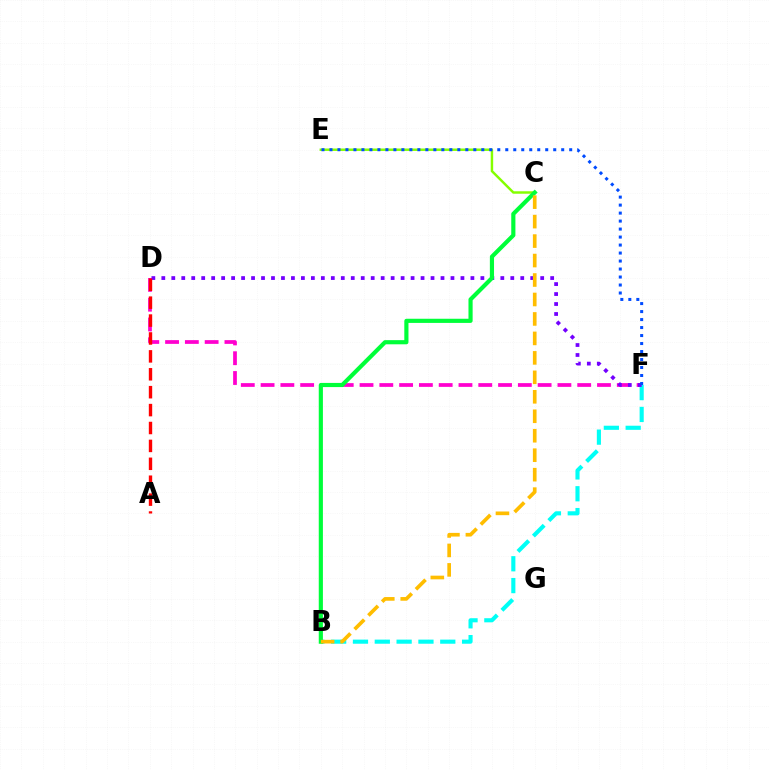{('D', 'F'): [{'color': '#ff00cf', 'line_style': 'dashed', 'thickness': 2.69}, {'color': '#7200ff', 'line_style': 'dotted', 'thickness': 2.71}], ('B', 'F'): [{'color': '#00fff6', 'line_style': 'dashed', 'thickness': 2.96}], ('C', 'E'): [{'color': '#84ff00', 'line_style': 'solid', 'thickness': 1.77}], ('E', 'F'): [{'color': '#004bff', 'line_style': 'dotted', 'thickness': 2.17}], ('B', 'C'): [{'color': '#00ff39', 'line_style': 'solid', 'thickness': 2.99}, {'color': '#ffbd00', 'line_style': 'dashed', 'thickness': 2.64}], ('A', 'D'): [{'color': '#ff0000', 'line_style': 'dashed', 'thickness': 2.43}]}